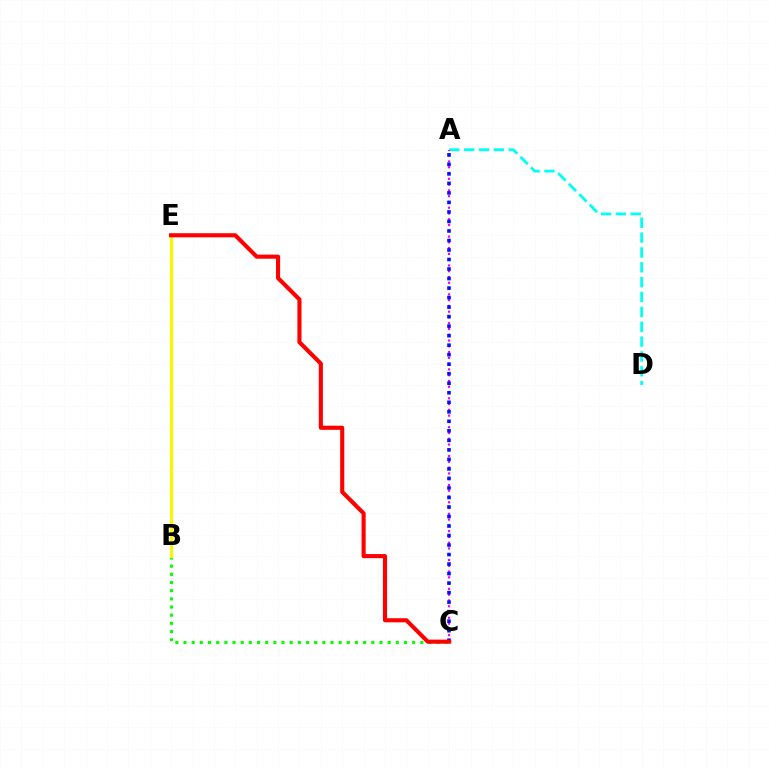{('B', 'C'): [{'color': '#08ff00', 'line_style': 'dotted', 'thickness': 2.22}], ('A', 'D'): [{'color': '#00fff6', 'line_style': 'dashed', 'thickness': 2.02}], ('A', 'C'): [{'color': '#ee00ff', 'line_style': 'dotted', 'thickness': 1.57}, {'color': '#0010ff', 'line_style': 'dotted', 'thickness': 2.59}], ('B', 'E'): [{'color': '#fcf500', 'line_style': 'solid', 'thickness': 2.25}], ('C', 'E'): [{'color': '#ff0000', 'line_style': 'solid', 'thickness': 2.96}]}